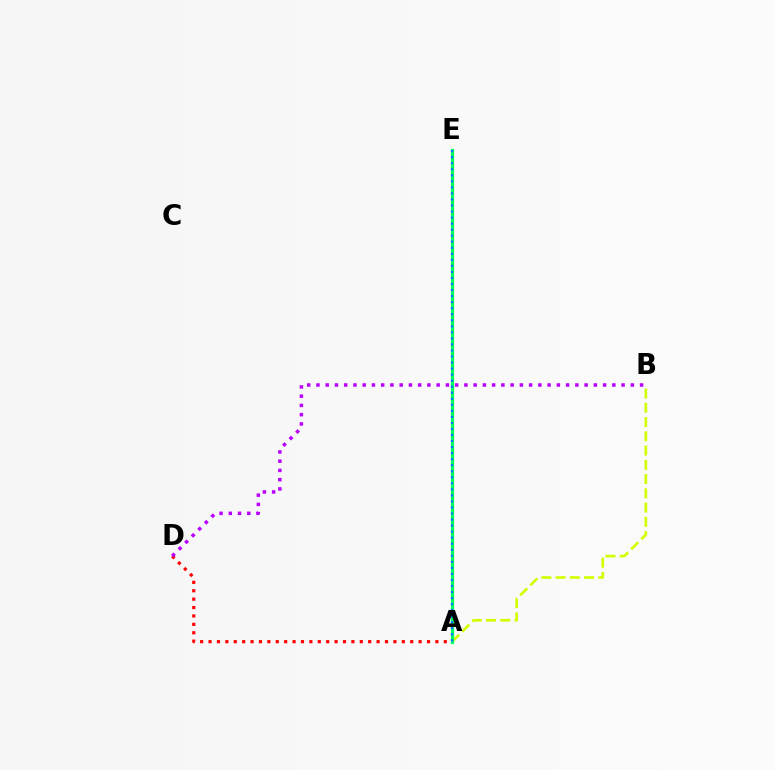{('A', 'B'): [{'color': '#d1ff00', 'line_style': 'dashed', 'thickness': 1.94}], ('A', 'E'): [{'color': '#00ff5c', 'line_style': 'solid', 'thickness': 2.31}, {'color': '#0074ff', 'line_style': 'dotted', 'thickness': 1.64}], ('A', 'D'): [{'color': '#ff0000', 'line_style': 'dotted', 'thickness': 2.28}], ('B', 'D'): [{'color': '#b900ff', 'line_style': 'dotted', 'thickness': 2.51}]}